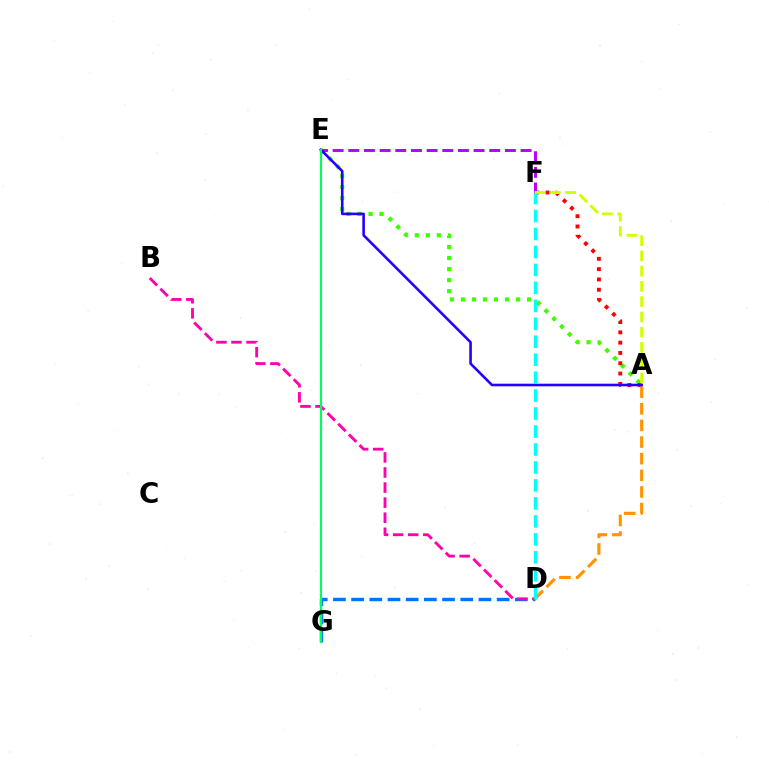{('A', 'E'): [{'color': '#3dff00', 'line_style': 'dotted', 'thickness': 3.0}, {'color': '#2500ff', 'line_style': 'solid', 'thickness': 1.87}], ('A', 'F'): [{'color': '#ff0000', 'line_style': 'dotted', 'thickness': 2.8}, {'color': '#d1ff00', 'line_style': 'dashed', 'thickness': 2.07}], ('D', 'G'): [{'color': '#0074ff', 'line_style': 'dashed', 'thickness': 2.47}], ('E', 'F'): [{'color': '#b900ff', 'line_style': 'dashed', 'thickness': 2.13}], ('A', 'D'): [{'color': '#ff9400', 'line_style': 'dashed', 'thickness': 2.26}], ('B', 'D'): [{'color': '#ff00ac', 'line_style': 'dashed', 'thickness': 2.05}], ('E', 'G'): [{'color': '#00ff5c', 'line_style': 'solid', 'thickness': 1.54}], ('D', 'F'): [{'color': '#00fff6', 'line_style': 'dashed', 'thickness': 2.44}]}